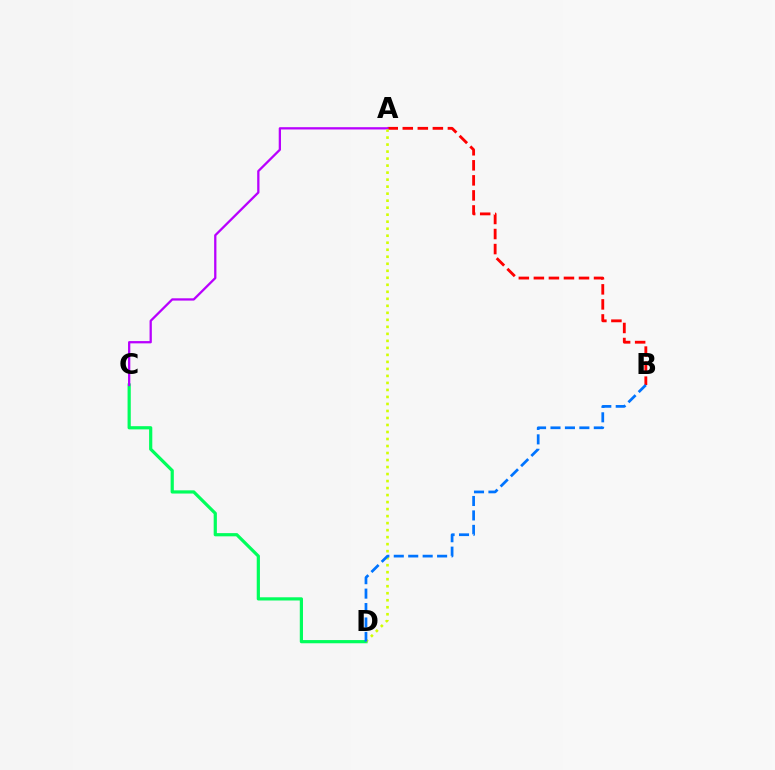{('C', 'D'): [{'color': '#00ff5c', 'line_style': 'solid', 'thickness': 2.31}], ('A', 'B'): [{'color': '#ff0000', 'line_style': 'dashed', 'thickness': 2.04}], ('A', 'C'): [{'color': '#b900ff', 'line_style': 'solid', 'thickness': 1.64}], ('A', 'D'): [{'color': '#d1ff00', 'line_style': 'dotted', 'thickness': 1.9}], ('B', 'D'): [{'color': '#0074ff', 'line_style': 'dashed', 'thickness': 1.96}]}